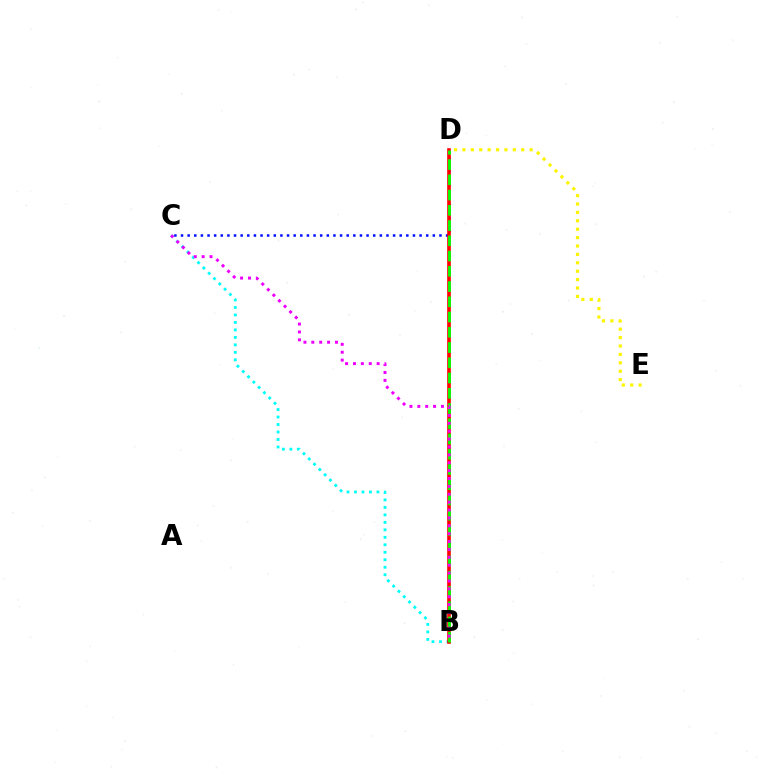{('B', 'C'): [{'color': '#00fff6', 'line_style': 'dotted', 'thickness': 2.03}, {'color': '#ee00ff', 'line_style': 'dotted', 'thickness': 2.14}], ('C', 'D'): [{'color': '#0010ff', 'line_style': 'dotted', 'thickness': 1.8}], ('B', 'D'): [{'color': '#ff0000', 'line_style': 'solid', 'thickness': 2.6}, {'color': '#08ff00', 'line_style': 'dashed', 'thickness': 2.07}], ('D', 'E'): [{'color': '#fcf500', 'line_style': 'dotted', 'thickness': 2.28}]}